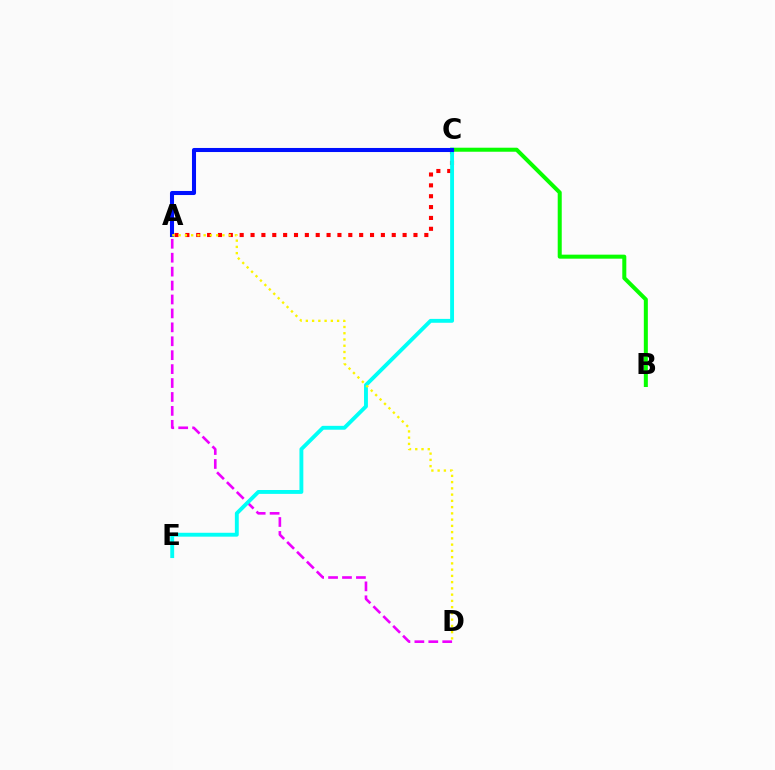{('A', 'D'): [{'color': '#ee00ff', 'line_style': 'dashed', 'thickness': 1.89}, {'color': '#fcf500', 'line_style': 'dotted', 'thickness': 1.7}], ('B', 'C'): [{'color': '#08ff00', 'line_style': 'solid', 'thickness': 2.89}], ('A', 'C'): [{'color': '#ff0000', 'line_style': 'dotted', 'thickness': 2.95}, {'color': '#0010ff', 'line_style': 'solid', 'thickness': 2.93}], ('C', 'E'): [{'color': '#00fff6', 'line_style': 'solid', 'thickness': 2.79}]}